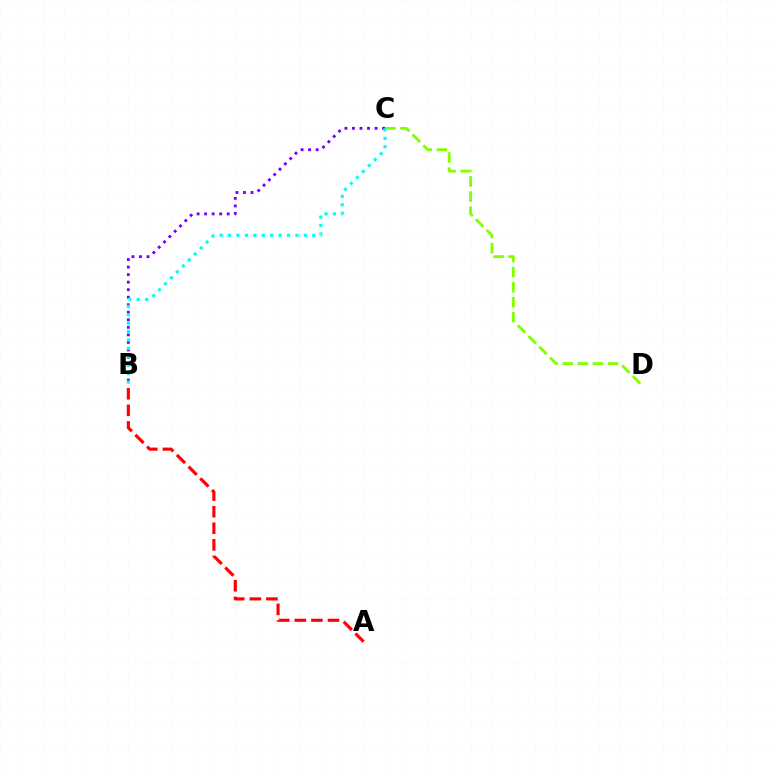{('B', 'C'): [{'color': '#7200ff', 'line_style': 'dotted', 'thickness': 2.05}, {'color': '#00fff6', 'line_style': 'dotted', 'thickness': 2.29}], ('C', 'D'): [{'color': '#84ff00', 'line_style': 'dashed', 'thickness': 2.05}], ('A', 'B'): [{'color': '#ff0000', 'line_style': 'dashed', 'thickness': 2.25}]}